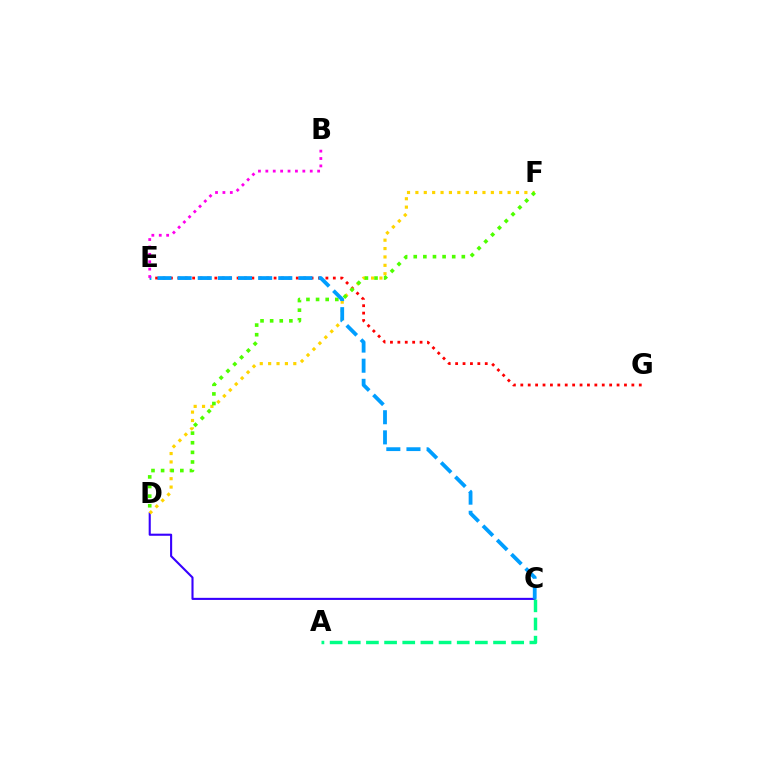{('E', 'G'): [{'color': '#ff0000', 'line_style': 'dotted', 'thickness': 2.01}], ('C', 'D'): [{'color': '#3700ff', 'line_style': 'solid', 'thickness': 1.51}], ('D', 'F'): [{'color': '#ffd500', 'line_style': 'dotted', 'thickness': 2.28}, {'color': '#4fff00', 'line_style': 'dotted', 'thickness': 2.61}], ('C', 'E'): [{'color': '#009eff', 'line_style': 'dashed', 'thickness': 2.73}], ('B', 'E'): [{'color': '#ff00ed', 'line_style': 'dotted', 'thickness': 2.01}], ('A', 'C'): [{'color': '#00ff86', 'line_style': 'dashed', 'thickness': 2.47}]}